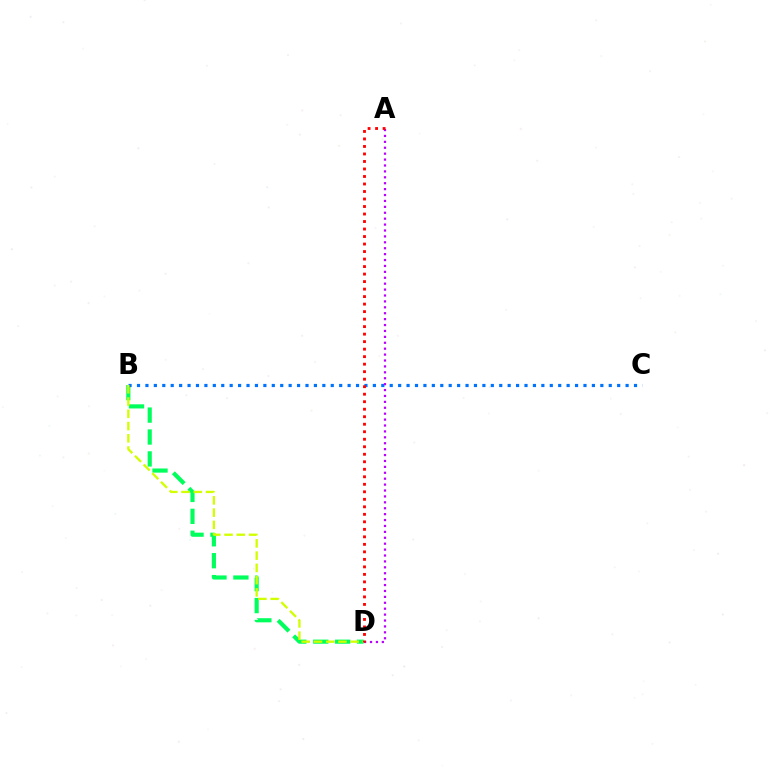{('B', 'D'): [{'color': '#00ff5c', 'line_style': 'dashed', 'thickness': 2.98}, {'color': '#d1ff00', 'line_style': 'dashed', 'thickness': 1.66}], ('B', 'C'): [{'color': '#0074ff', 'line_style': 'dotted', 'thickness': 2.29}], ('A', 'D'): [{'color': '#b900ff', 'line_style': 'dotted', 'thickness': 1.61}, {'color': '#ff0000', 'line_style': 'dotted', 'thickness': 2.04}]}